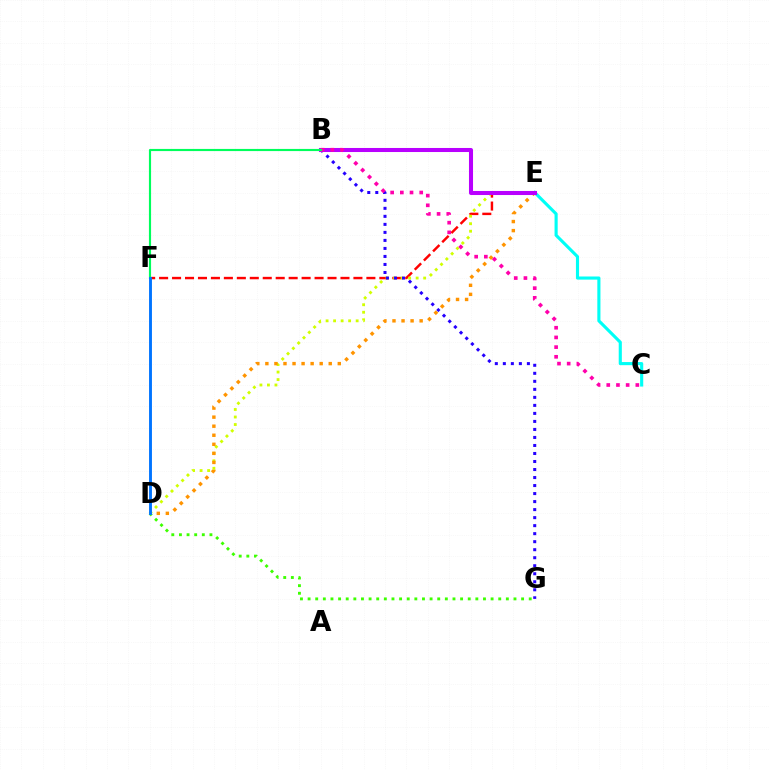{('C', 'E'): [{'color': '#00fff6', 'line_style': 'solid', 'thickness': 2.25}], ('E', 'F'): [{'color': '#ff0000', 'line_style': 'dashed', 'thickness': 1.76}], ('D', 'E'): [{'color': '#d1ff00', 'line_style': 'dotted', 'thickness': 2.04}, {'color': '#ff9400', 'line_style': 'dotted', 'thickness': 2.46}], ('B', 'G'): [{'color': '#2500ff', 'line_style': 'dotted', 'thickness': 2.18}], ('D', 'G'): [{'color': '#3dff00', 'line_style': 'dotted', 'thickness': 2.07}], ('B', 'E'): [{'color': '#b900ff', 'line_style': 'solid', 'thickness': 2.92}], ('B', 'C'): [{'color': '#ff00ac', 'line_style': 'dotted', 'thickness': 2.63}], ('B', 'F'): [{'color': '#00ff5c', 'line_style': 'solid', 'thickness': 1.55}], ('D', 'F'): [{'color': '#0074ff', 'line_style': 'solid', 'thickness': 2.08}]}